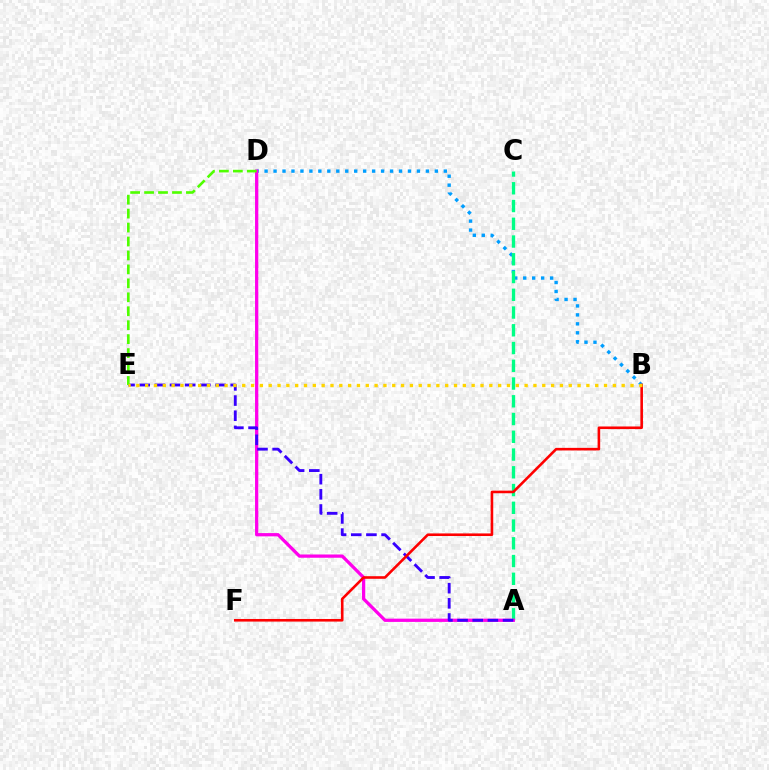{('B', 'D'): [{'color': '#009eff', 'line_style': 'dotted', 'thickness': 2.43}], ('A', 'C'): [{'color': '#00ff86', 'line_style': 'dashed', 'thickness': 2.41}], ('A', 'D'): [{'color': '#ff00ed', 'line_style': 'solid', 'thickness': 2.35}], ('A', 'E'): [{'color': '#3700ff', 'line_style': 'dashed', 'thickness': 2.06}], ('D', 'E'): [{'color': '#4fff00', 'line_style': 'dashed', 'thickness': 1.89}], ('B', 'F'): [{'color': '#ff0000', 'line_style': 'solid', 'thickness': 1.87}], ('B', 'E'): [{'color': '#ffd500', 'line_style': 'dotted', 'thickness': 2.4}]}